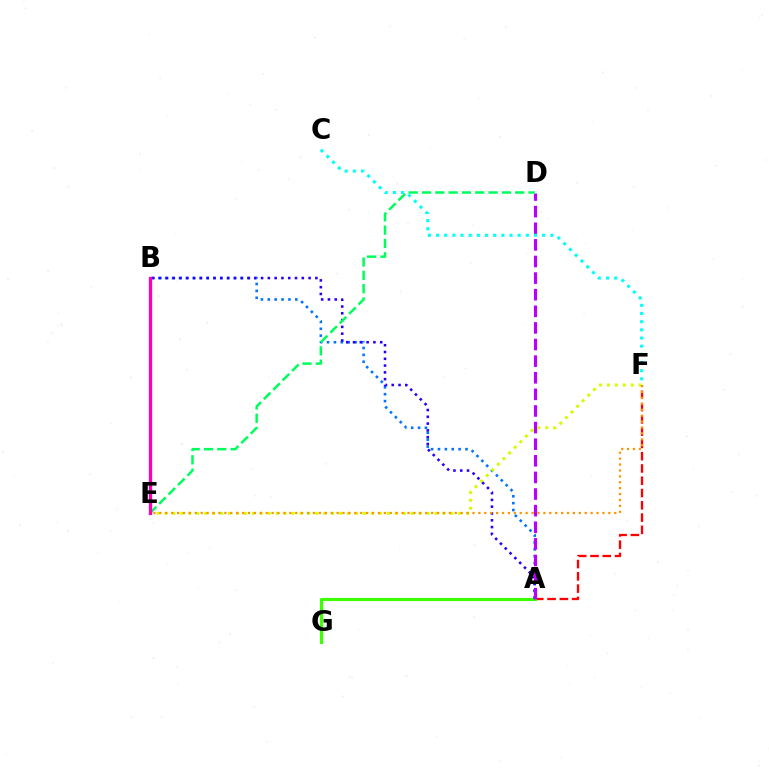{('A', 'F'): [{'color': '#ff0000', 'line_style': 'dashed', 'thickness': 1.67}], ('A', 'B'): [{'color': '#0074ff', 'line_style': 'dotted', 'thickness': 1.87}, {'color': '#2500ff', 'line_style': 'dotted', 'thickness': 1.84}], ('E', 'F'): [{'color': '#d1ff00', 'line_style': 'dotted', 'thickness': 2.16}, {'color': '#ff9400', 'line_style': 'dotted', 'thickness': 1.61}], ('A', 'G'): [{'color': '#3dff00', 'line_style': 'solid', 'thickness': 2.27}], ('A', 'D'): [{'color': '#b900ff', 'line_style': 'dashed', 'thickness': 2.26}], ('C', 'F'): [{'color': '#00fff6', 'line_style': 'dotted', 'thickness': 2.22}], ('D', 'E'): [{'color': '#00ff5c', 'line_style': 'dashed', 'thickness': 1.81}], ('B', 'E'): [{'color': '#ff00ac', 'line_style': 'solid', 'thickness': 2.36}]}